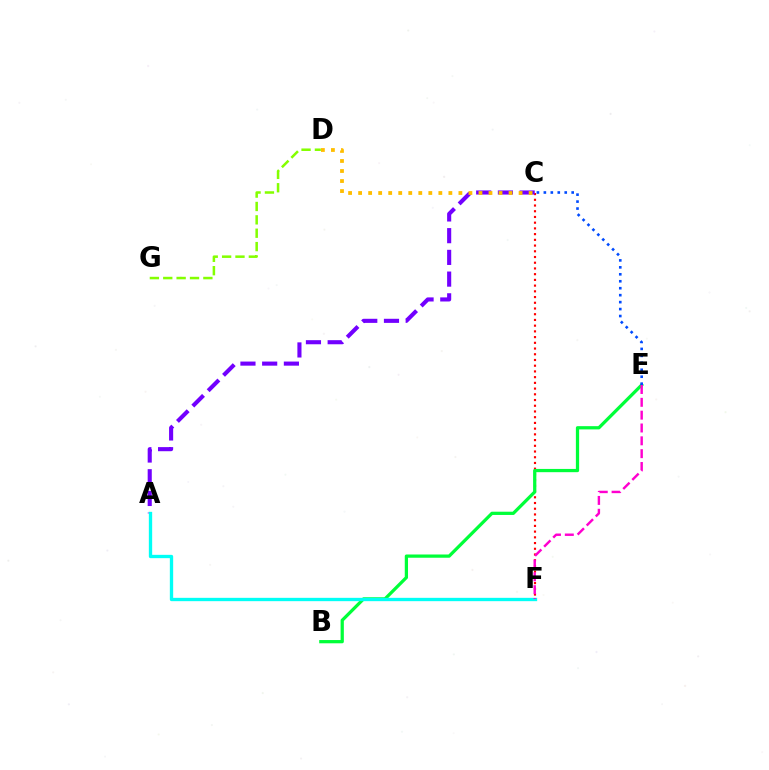{('C', 'F'): [{'color': '#ff0000', 'line_style': 'dotted', 'thickness': 1.55}], ('A', 'C'): [{'color': '#7200ff', 'line_style': 'dashed', 'thickness': 2.95}], ('B', 'E'): [{'color': '#00ff39', 'line_style': 'solid', 'thickness': 2.34}], ('A', 'F'): [{'color': '#00fff6', 'line_style': 'solid', 'thickness': 2.4}], ('E', 'F'): [{'color': '#ff00cf', 'line_style': 'dashed', 'thickness': 1.74}], ('C', 'D'): [{'color': '#ffbd00', 'line_style': 'dotted', 'thickness': 2.72}], ('C', 'E'): [{'color': '#004bff', 'line_style': 'dotted', 'thickness': 1.89}], ('D', 'G'): [{'color': '#84ff00', 'line_style': 'dashed', 'thickness': 1.82}]}